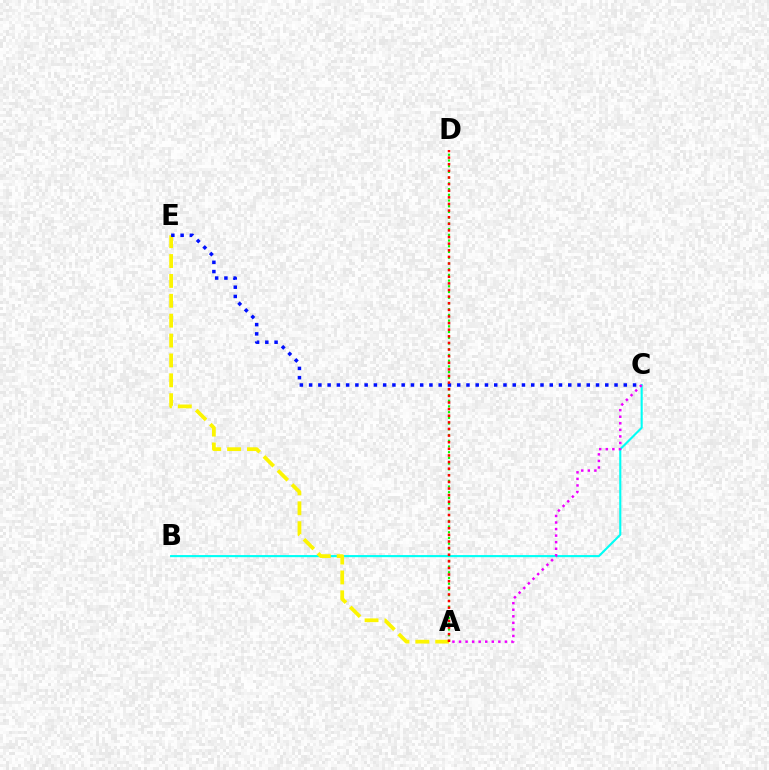{('B', 'C'): [{'color': '#00fff6', 'line_style': 'solid', 'thickness': 1.52}], ('A', 'C'): [{'color': '#ee00ff', 'line_style': 'dotted', 'thickness': 1.78}], ('A', 'E'): [{'color': '#fcf500', 'line_style': 'dashed', 'thickness': 2.7}], ('A', 'D'): [{'color': '#08ff00', 'line_style': 'dotted', 'thickness': 1.55}, {'color': '#ff0000', 'line_style': 'dotted', 'thickness': 1.8}], ('C', 'E'): [{'color': '#0010ff', 'line_style': 'dotted', 'thickness': 2.51}]}